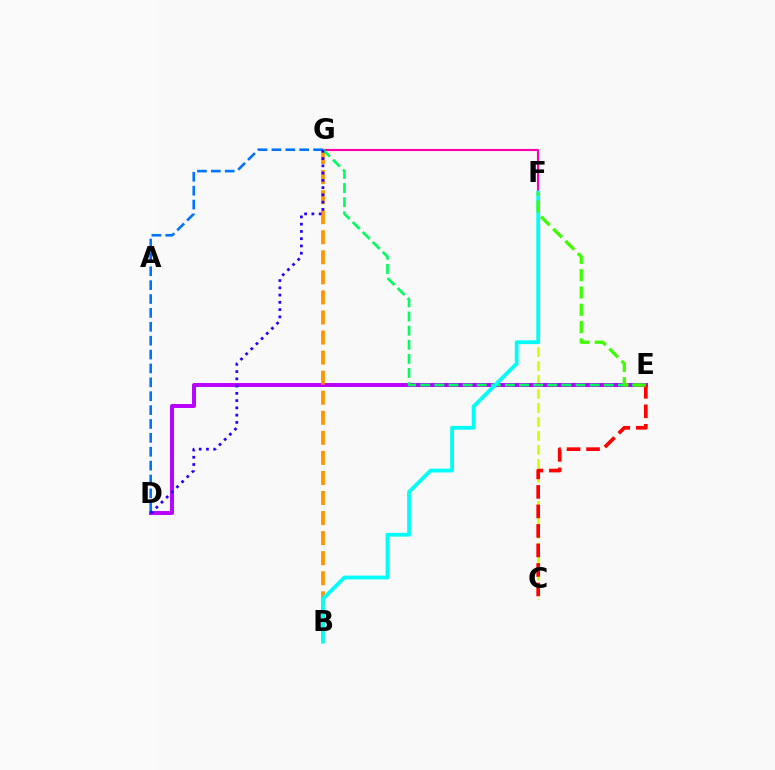{('C', 'F'): [{'color': '#d1ff00', 'line_style': 'dashed', 'thickness': 1.9}], ('D', 'E'): [{'color': '#b900ff', 'line_style': 'solid', 'thickness': 2.83}], ('B', 'G'): [{'color': '#ff9400', 'line_style': 'dashed', 'thickness': 2.73}], ('F', 'G'): [{'color': '#ff00ac', 'line_style': 'solid', 'thickness': 1.54}], ('E', 'G'): [{'color': '#00ff5c', 'line_style': 'dashed', 'thickness': 1.92}], ('D', 'G'): [{'color': '#0074ff', 'line_style': 'dashed', 'thickness': 1.89}, {'color': '#2500ff', 'line_style': 'dotted', 'thickness': 1.97}], ('B', 'F'): [{'color': '#00fff6', 'line_style': 'solid', 'thickness': 2.73}], ('C', 'E'): [{'color': '#ff0000', 'line_style': 'dashed', 'thickness': 2.65}], ('E', 'F'): [{'color': '#3dff00', 'line_style': 'dashed', 'thickness': 2.35}]}